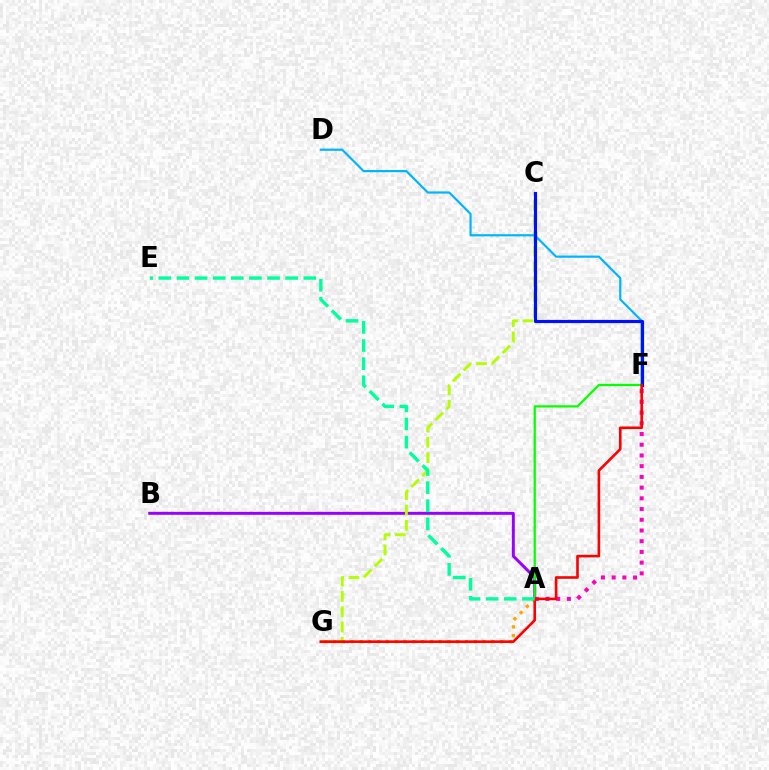{('A', 'B'): [{'color': '#9b00ff', 'line_style': 'solid', 'thickness': 2.13}], ('C', 'G'): [{'color': '#b3ff00', 'line_style': 'dashed', 'thickness': 2.08}], ('D', 'F'): [{'color': '#00b5ff', 'line_style': 'solid', 'thickness': 1.58}], ('A', 'G'): [{'color': '#ffa500', 'line_style': 'dotted', 'thickness': 2.39}], ('A', 'F'): [{'color': '#08ff00', 'line_style': 'solid', 'thickness': 1.62}, {'color': '#ff00bd', 'line_style': 'dotted', 'thickness': 2.91}], ('C', 'F'): [{'color': '#0010ff', 'line_style': 'solid', 'thickness': 2.29}], ('F', 'G'): [{'color': '#ff0000', 'line_style': 'solid', 'thickness': 1.89}], ('A', 'E'): [{'color': '#00ff9d', 'line_style': 'dashed', 'thickness': 2.46}]}